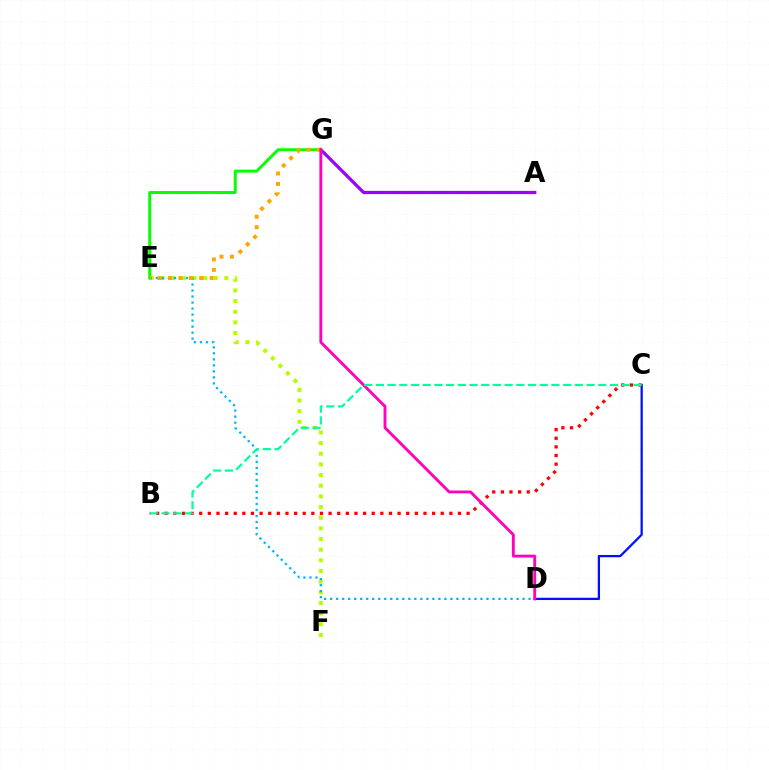{('C', 'D'): [{'color': '#0010ff', 'line_style': 'solid', 'thickness': 1.63}], ('E', 'F'): [{'color': '#b3ff00', 'line_style': 'dotted', 'thickness': 2.9}], ('A', 'G'): [{'color': '#9b00ff', 'line_style': 'solid', 'thickness': 2.32}], ('D', 'E'): [{'color': '#00b5ff', 'line_style': 'dotted', 'thickness': 1.63}], ('E', 'G'): [{'color': '#08ff00', 'line_style': 'solid', 'thickness': 2.13}, {'color': '#ffa500', 'line_style': 'dotted', 'thickness': 2.83}], ('B', 'C'): [{'color': '#ff0000', 'line_style': 'dotted', 'thickness': 2.34}, {'color': '#00ff9d', 'line_style': 'dashed', 'thickness': 1.59}], ('D', 'G'): [{'color': '#ff00bd', 'line_style': 'solid', 'thickness': 2.07}]}